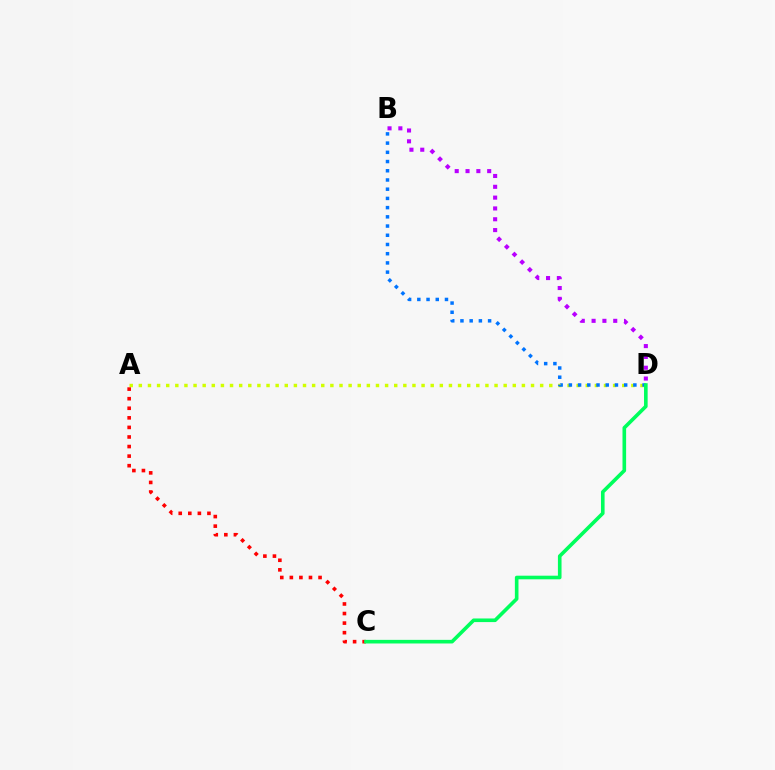{('A', 'D'): [{'color': '#d1ff00', 'line_style': 'dotted', 'thickness': 2.48}], ('A', 'C'): [{'color': '#ff0000', 'line_style': 'dotted', 'thickness': 2.6}], ('B', 'D'): [{'color': '#0074ff', 'line_style': 'dotted', 'thickness': 2.5}, {'color': '#b900ff', 'line_style': 'dotted', 'thickness': 2.94}], ('C', 'D'): [{'color': '#00ff5c', 'line_style': 'solid', 'thickness': 2.6}]}